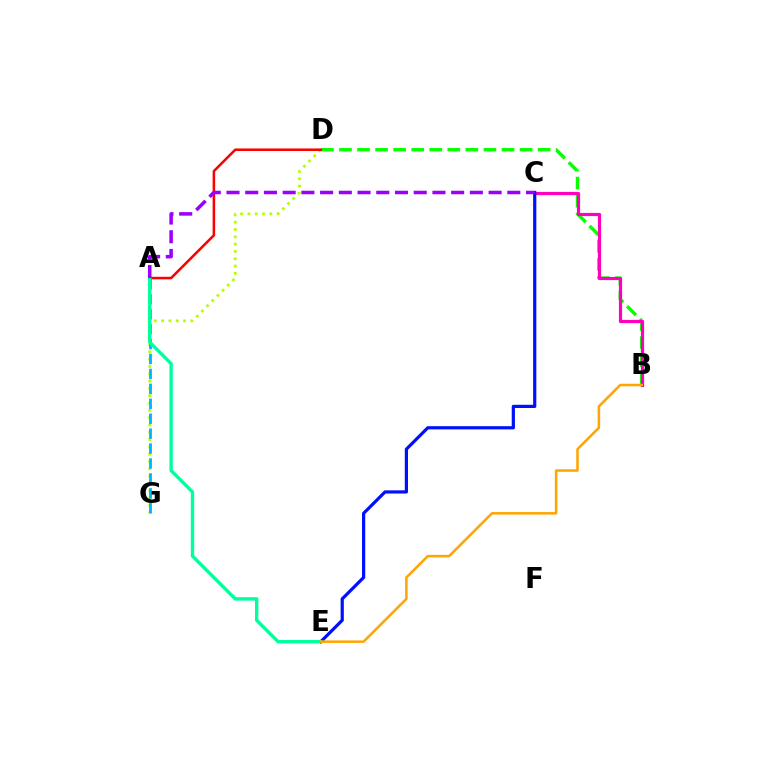{('B', 'D'): [{'color': '#08ff00', 'line_style': 'dashed', 'thickness': 2.45}], ('D', 'G'): [{'color': '#b3ff00', 'line_style': 'dotted', 'thickness': 1.99}], ('A', 'G'): [{'color': '#00b5ff', 'line_style': 'dashed', 'thickness': 2.03}], ('A', 'D'): [{'color': '#ff0000', 'line_style': 'solid', 'thickness': 1.83}], ('B', 'C'): [{'color': '#ff00bd', 'line_style': 'solid', 'thickness': 2.3}], ('C', 'E'): [{'color': '#0010ff', 'line_style': 'solid', 'thickness': 2.31}], ('A', 'E'): [{'color': '#00ff9d', 'line_style': 'solid', 'thickness': 2.44}], ('A', 'C'): [{'color': '#9b00ff', 'line_style': 'dashed', 'thickness': 2.54}], ('B', 'E'): [{'color': '#ffa500', 'line_style': 'solid', 'thickness': 1.82}]}